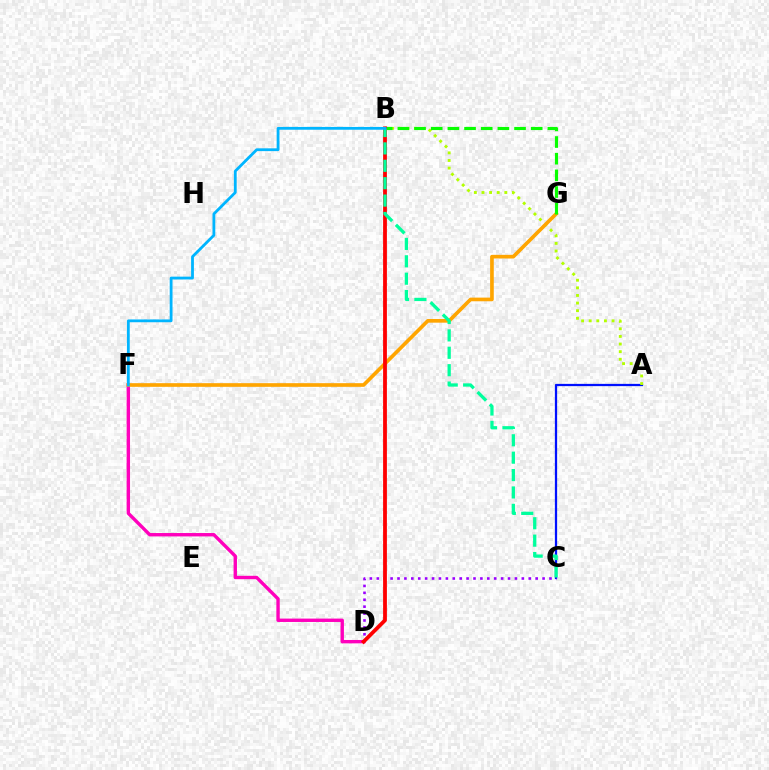{('A', 'C'): [{'color': '#0010ff', 'line_style': 'solid', 'thickness': 1.63}], ('A', 'B'): [{'color': '#b3ff00', 'line_style': 'dotted', 'thickness': 2.07}], ('C', 'D'): [{'color': '#9b00ff', 'line_style': 'dotted', 'thickness': 1.88}], ('D', 'F'): [{'color': '#ff00bd', 'line_style': 'solid', 'thickness': 2.44}], ('F', 'G'): [{'color': '#ffa500', 'line_style': 'solid', 'thickness': 2.64}], ('B', 'G'): [{'color': '#08ff00', 'line_style': 'dashed', 'thickness': 2.26}], ('B', 'D'): [{'color': '#ff0000', 'line_style': 'solid', 'thickness': 2.74}], ('B', 'C'): [{'color': '#00ff9d', 'line_style': 'dashed', 'thickness': 2.36}], ('B', 'F'): [{'color': '#00b5ff', 'line_style': 'solid', 'thickness': 2.02}]}